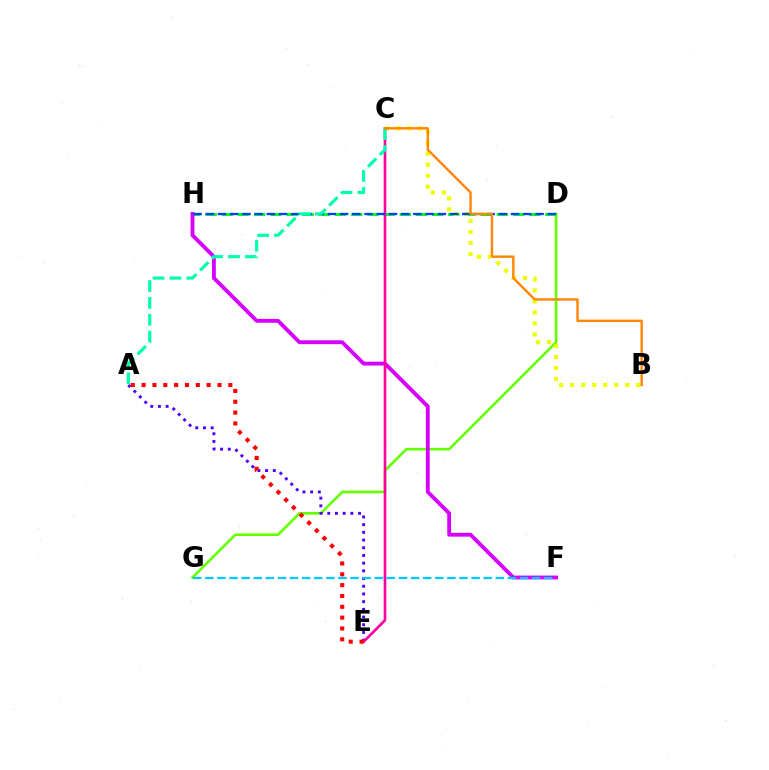{('D', 'G'): [{'color': '#66ff00', 'line_style': 'solid', 'thickness': 1.89}], ('D', 'H'): [{'color': '#00ff27', 'line_style': 'dashed', 'thickness': 2.2}, {'color': '#003fff', 'line_style': 'dashed', 'thickness': 1.66}], ('A', 'E'): [{'color': '#4f00ff', 'line_style': 'dotted', 'thickness': 2.09}, {'color': '#ff0000', 'line_style': 'dotted', 'thickness': 2.95}], ('F', 'H'): [{'color': '#d600ff', 'line_style': 'solid', 'thickness': 2.77}], ('F', 'G'): [{'color': '#00c7ff', 'line_style': 'dashed', 'thickness': 1.64}], ('B', 'C'): [{'color': '#eeff00', 'line_style': 'dotted', 'thickness': 2.99}, {'color': '#ff8800', 'line_style': 'solid', 'thickness': 1.75}], ('C', 'E'): [{'color': '#ff00a0', 'line_style': 'solid', 'thickness': 1.91}], ('A', 'C'): [{'color': '#00ffaf', 'line_style': 'dashed', 'thickness': 2.29}]}